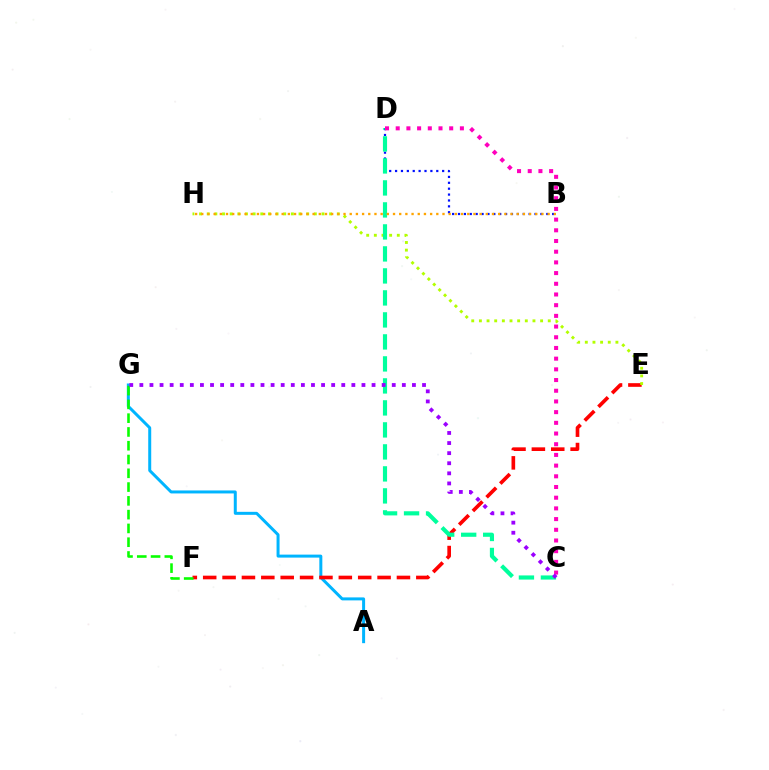{('A', 'G'): [{'color': '#00b5ff', 'line_style': 'solid', 'thickness': 2.15}], ('E', 'F'): [{'color': '#ff0000', 'line_style': 'dashed', 'thickness': 2.63}], ('E', 'H'): [{'color': '#b3ff00', 'line_style': 'dotted', 'thickness': 2.08}], ('B', 'D'): [{'color': '#0010ff', 'line_style': 'dotted', 'thickness': 1.6}], ('C', 'D'): [{'color': '#00ff9d', 'line_style': 'dashed', 'thickness': 2.99}, {'color': '#ff00bd', 'line_style': 'dotted', 'thickness': 2.91}], ('F', 'G'): [{'color': '#08ff00', 'line_style': 'dashed', 'thickness': 1.87}], ('C', 'G'): [{'color': '#9b00ff', 'line_style': 'dotted', 'thickness': 2.74}], ('B', 'H'): [{'color': '#ffa500', 'line_style': 'dotted', 'thickness': 1.68}]}